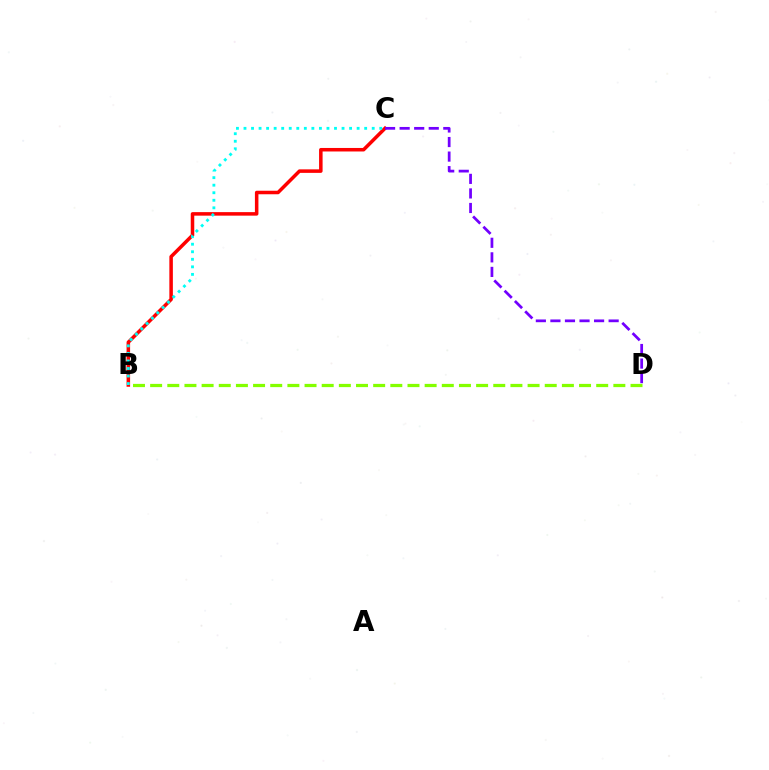{('B', 'C'): [{'color': '#ff0000', 'line_style': 'solid', 'thickness': 2.53}, {'color': '#00fff6', 'line_style': 'dotted', 'thickness': 2.05}], ('C', 'D'): [{'color': '#7200ff', 'line_style': 'dashed', 'thickness': 1.98}], ('B', 'D'): [{'color': '#84ff00', 'line_style': 'dashed', 'thickness': 2.33}]}